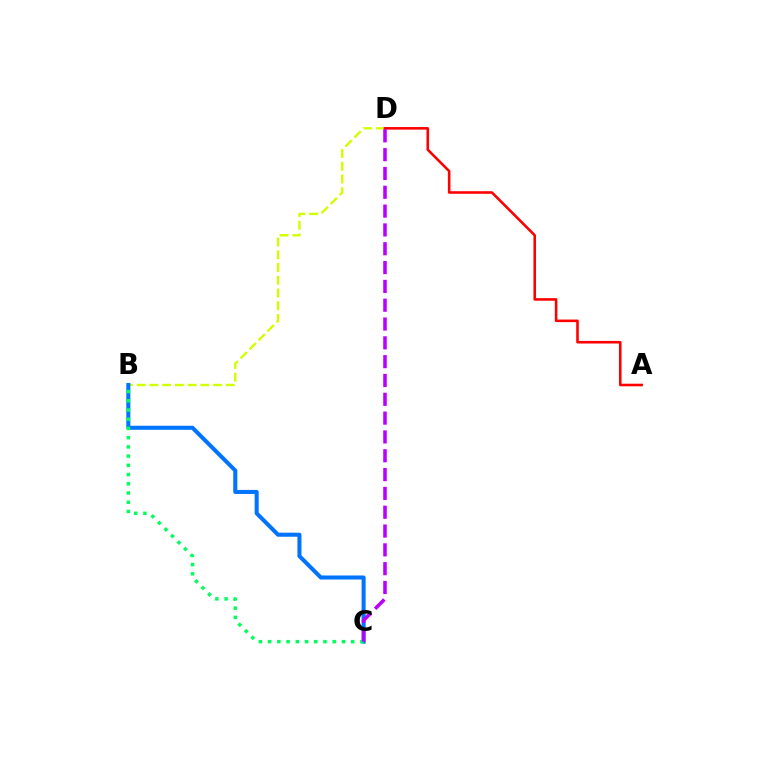{('B', 'D'): [{'color': '#d1ff00', 'line_style': 'dashed', 'thickness': 1.73}], ('B', 'C'): [{'color': '#0074ff', 'line_style': 'solid', 'thickness': 2.91}, {'color': '#00ff5c', 'line_style': 'dotted', 'thickness': 2.51}], ('A', 'D'): [{'color': '#ff0000', 'line_style': 'solid', 'thickness': 1.86}], ('C', 'D'): [{'color': '#b900ff', 'line_style': 'dashed', 'thickness': 2.56}]}